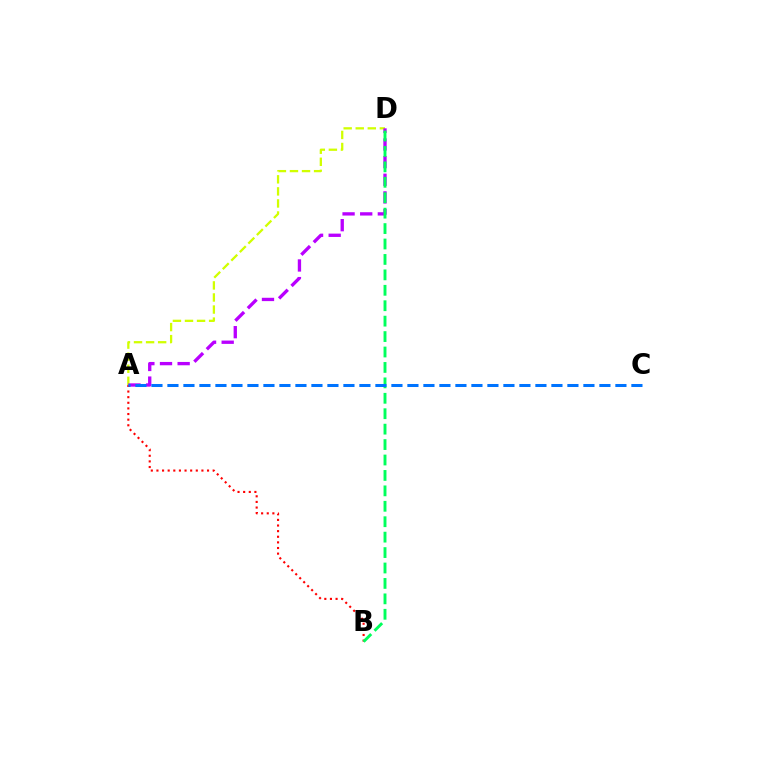{('A', 'D'): [{'color': '#d1ff00', 'line_style': 'dashed', 'thickness': 1.64}, {'color': '#b900ff', 'line_style': 'dashed', 'thickness': 2.4}], ('A', 'B'): [{'color': '#ff0000', 'line_style': 'dotted', 'thickness': 1.53}], ('B', 'D'): [{'color': '#00ff5c', 'line_style': 'dashed', 'thickness': 2.1}], ('A', 'C'): [{'color': '#0074ff', 'line_style': 'dashed', 'thickness': 2.17}]}